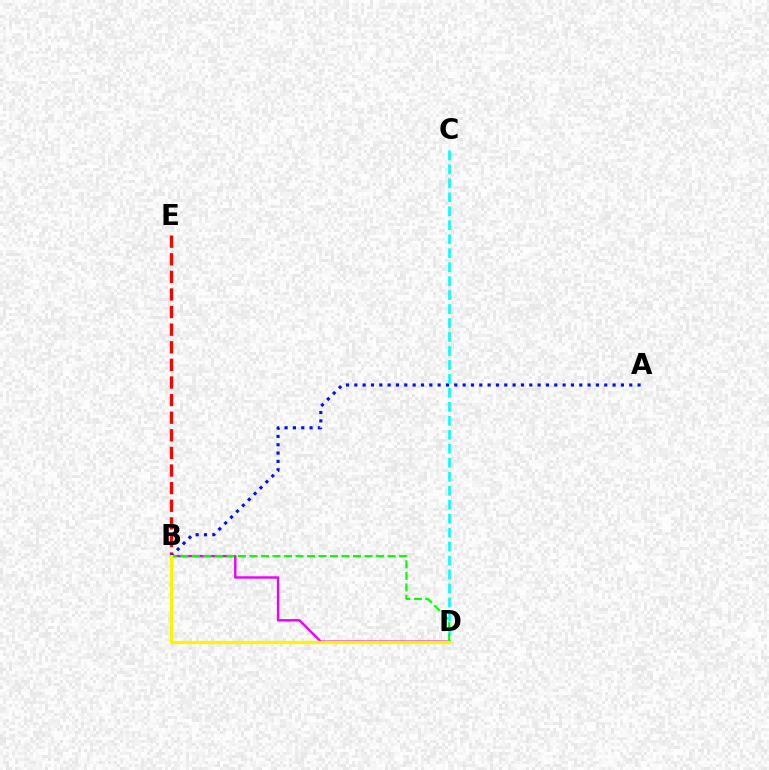{('B', 'E'): [{'color': '#ff0000', 'line_style': 'dashed', 'thickness': 2.39}], ('A', 'B'): [{'color': '#0010ff', 'line_style': 'dotted', 'thickness': 2.26}], ('C', 'D'): [{'color': '#00fff6', 'line_style': 'dashed', 'thickness': 1.9}], ('B', 'D'): [{'color': '#ee00ff', 'line_style': 'solid', 'thickness': 1.74}, {'color': '#08ff00', 'line_style': 'dashed', 'thickness': 1.56}, {'color': '#fcf500', 'line_style': 'solid', 'thickness': 2.37}]}